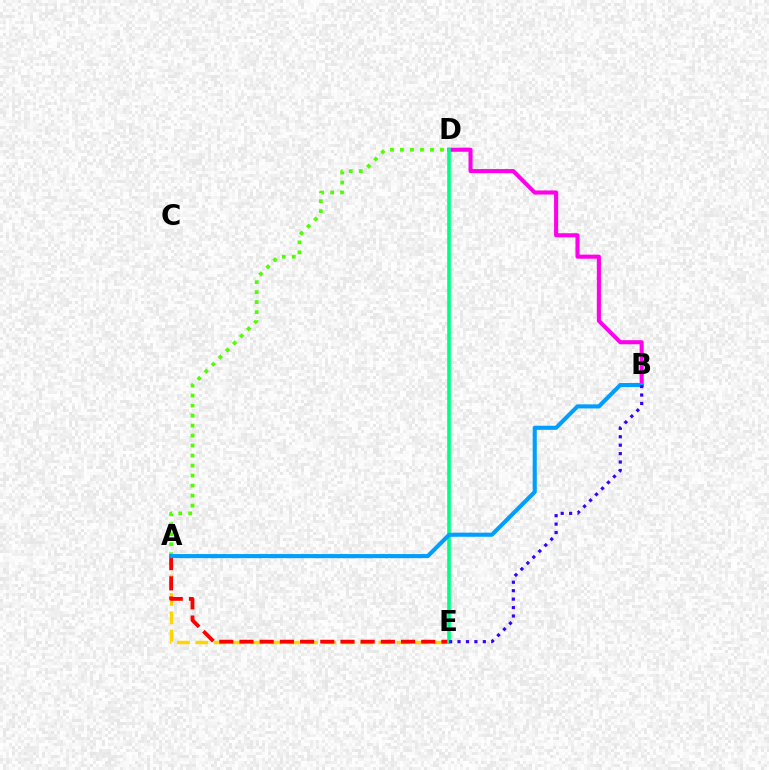{('B', 'D'): [{'color': '#ff00ed', 'line_style': 'solid', 'thickness': 2.94}], ('A', 'E'): [{'color': '#ffd500', 'line_style': 'dashed', 'thickness': 2.49}, {'color': '#ff0000', 'line_style': 'dashed', 'thickness': 2.74}], ('D', 'E'): [{'color': '#00ff86', 'line_style': 'solid', 'thickness': 2.6}], ('A', 'D'): [{'color': '#4fff00', 'line_style': 'dotted', 'thickness': 2.72}], ('A', 'B'): [{'color': '#009eff', 'line_style': 'solid', 'thickness': 2.95}], ('B', 'E'): [{'color': '#3700ff', 'line_style': 'dotted', 'thickness': 2.29}]}